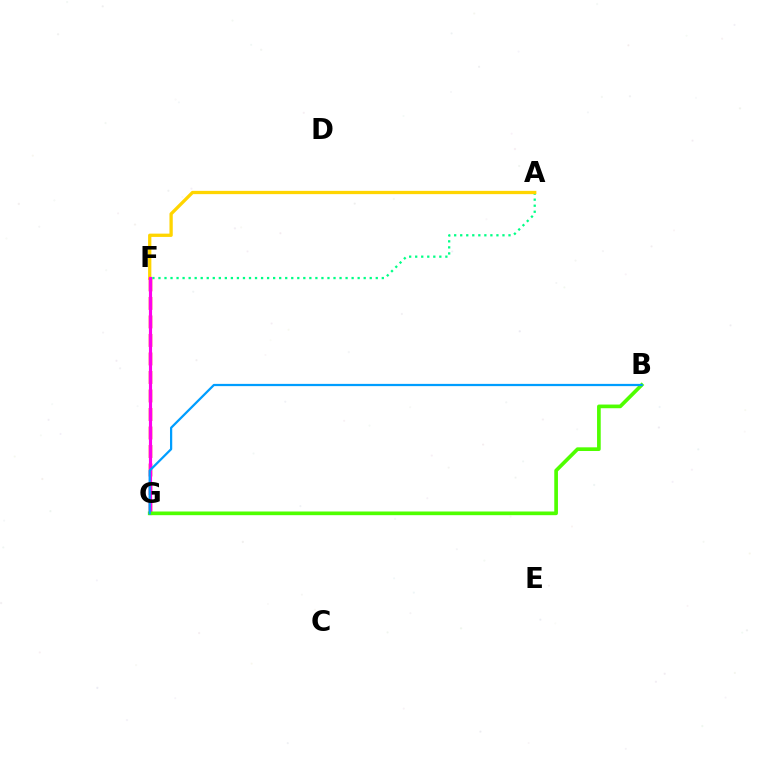{('A', 'F'): [{'color': '#00ff86', 'line_style': 'dotted', 'thickness': 1.64}, {'color': '#ffd500', 'line_style': 'solid', 'thickness': 2.36}], ('F', 'G'): [{'color': '#3700ff', 'line_style': 'solid', 'thickness': 1.93}, {'color': '#ff0000', 'line_style': 'dashed', 'thickness': 2.51}, {'color': '#ff00ed', 'line_style': 'solid', 'thickness': 2.27}], ('B', 'G'): [{'color': '#4fff00', 'line_style': 'solid', 'thickness': 2.65}, {'color': '#009eff', 'line_style': 'solid', 'thickness': 1.61}]}